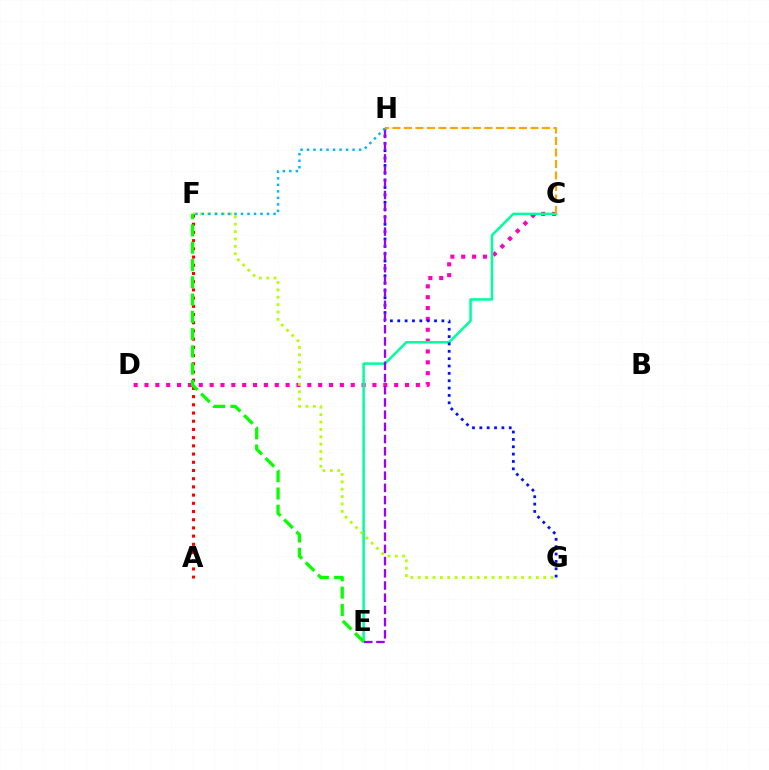{('C', 'D'): [{'color': '#ff00bd', 'line_style': 'dotted', 'thickness': 2.95}], ('C', 'E'): [{'color': '#00ff9d', 'line_style': 'solid', 'thickness': 1.82}], ('F', 'G'): [{'color': '#b3ff00', 'line_style': 'dotted', 'thickness': 2.01}], ('G', 'H'): [{'color': '#0010ff', 'line_style': 'dotted', 'thickness': 2.0}], ('E', 'H'): [{'color': '#9b00ff', 'line_style': 'dashed', 'thickness': 1.66}], ('A', 'F'): [{'color': '#ff0000', 'line_style': 'dotted', 'thickness': 2.23}], ('F', 'H'): [{'color': '#00b5ff', 'line_style': 'dotted', 'thickness': 1.77}], ('E', 'F'): [{'color': '#08ff00', 'line_style': 'dashed', 'thickness': 2.35}], ('C', 'H'): [{'color': '#ffa500', 'line_style': 'dashed', 'thickness': 1.56}]}